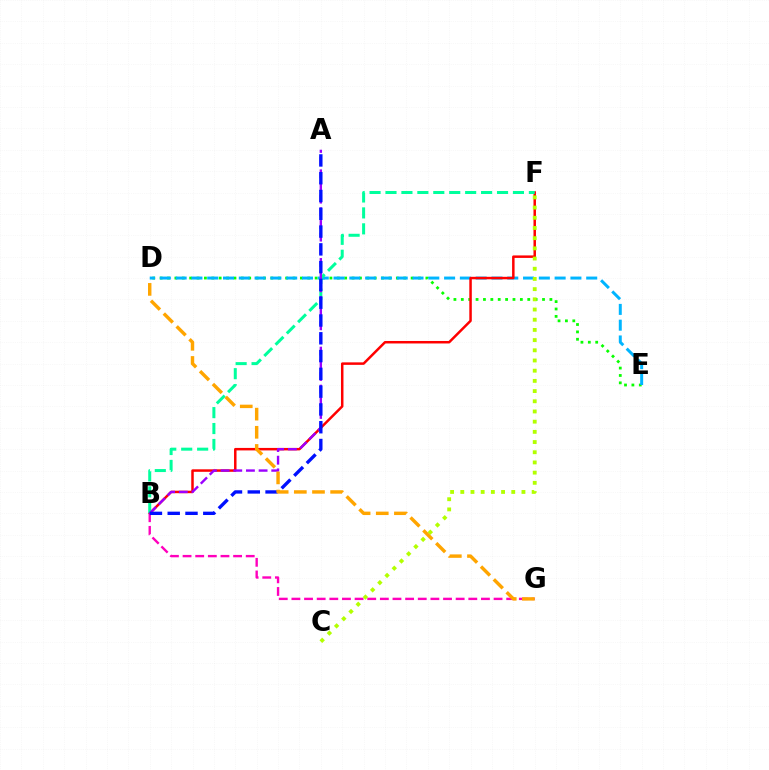{('D', 'E'): [{'color': '#08ff00', 'line_style': 'dotted', 'thickness': 2.01}, {'color': '#00b5ff', 'line_style': 'dashed', 'thickness': 2.15}], ('B', 'F'): [{'color': '#ff0000', 'line_style': 'solid', 'thickness': 1.79}, {'color': '#00ff9d', 'line_style': 'dashed', 'thickness': 2.16}], ('B', 'G'): [{'color': '#ff00bd', 'line_style': 'dashed', 'thickness': 1.72}], ('A', 'B'): [{'color': '#9b00ff', 'line_style': 'dashed', 'thickness': 1.72}, {'color': '#0010ff', 'line_style': 'dashed', 'thickness': 2.42}], ('C', 'F'): [{'color': '#b3ff00', 'line_style': 'dotted', 'thickness': 2.77}], ('D', 'G'): [{'color': '#ffa500', 'line_style': 'dashed', 'thickness': 2.47}]}